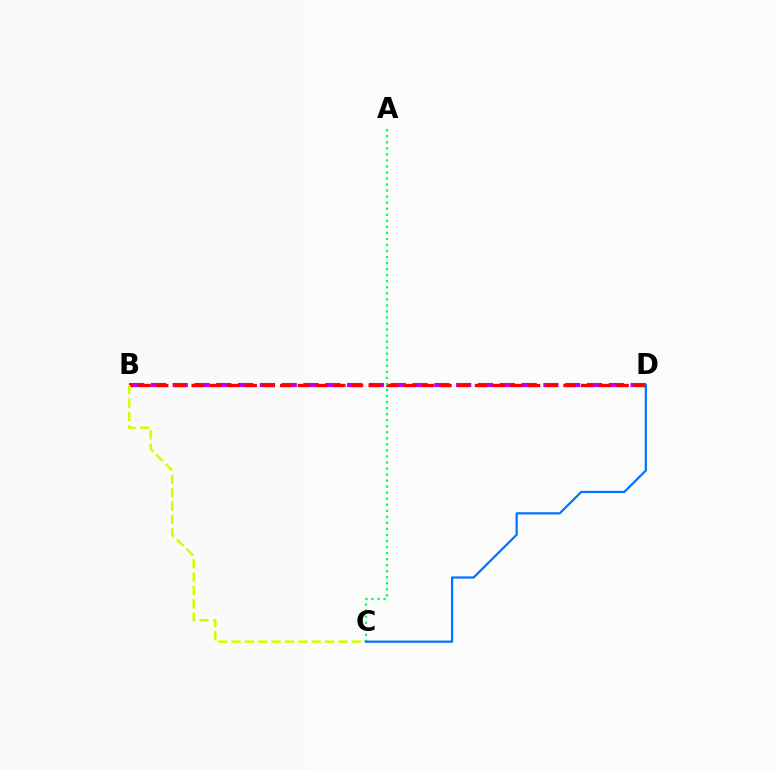{('B', 'D'): [{'color': '#b900ff', 'line_style': 'dashed', 'thickness': 2.96}, {'color': '#ff0000', 'line_style': 'dashed', 'thickness': 2.41}], ('B', 'C'): [{'color': '#d1ff00', 'line_style': 'dashed', 'thickness': 1.81}], ('A', 'C'): [{'color': '#00ff5c', 'line_style': 'dotted', 'thickness': 1.64}], ('C', 'D'): [{'color': '#0074ff', 'line_style': 'solid', 'thickness': 1.6}]}